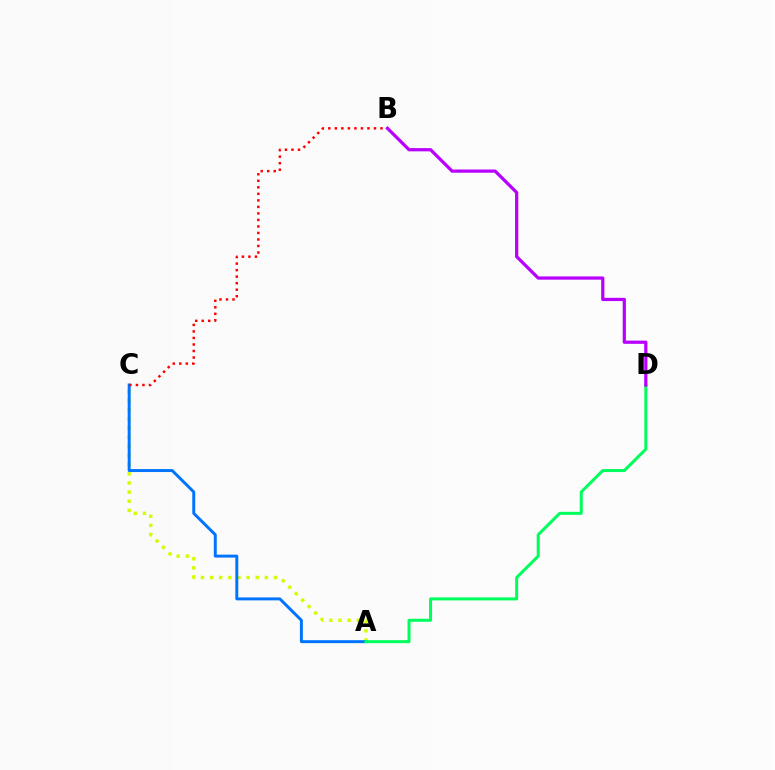{('A', 'C'): [{'color': '#d1ff00', 'line_style': 'dotted', 'thickness': 2.48}, {'color': '#0074ff', 'line_style': 'solid', 'thickness': 2.13}], ('B', 'C'): [{'color': '#ff0000', 'line_style': 'dotted', 'thickness': 1.77}], ('A', 'D'): [{'color': '#00ff5c', 'line_style': 'solid', 'thickness': 2.17}], ('B', 'D'): [{'color': '#b900ff', 'line_style': 'solid', 'thickness': 2.32}]}